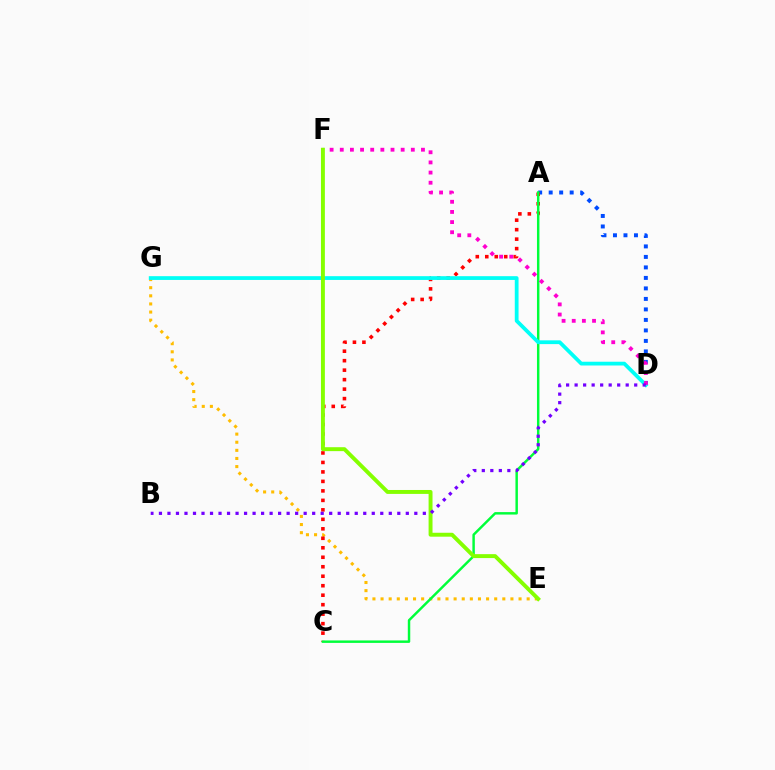{('E', 'G'): [{'color': '#ffbd00', 'line_style': 'dotted', 'thickness': 2.21}], ('A', 'D'): [{'color': '#004bff', 'line_style': 'dotted', 'thickness': 2.85}], ('A', 'C'): [{'color': '#ff0000', 'line_style': 'dotted', 'thickness': 2.58}, {'color': '#00ff39', 'line_style': 'solid', 'thickness': 1.77}], ('D', 'G'): [{'color': '#00fff6', 'line_style': 'solid', 'thickness': 2.71}], ('D', 'F'): [{'color': '#ff00cf', 'line_style': 'dotted', 'thickness': 2.76}], ('E', 'F'): [{'color': '#84ff00', 'line_style': 'solid', 'thickness': 2.83}], ('B', 'D'): [{'color': '#7200ff', 'line_style': 'dotted', 'thickness': 2.31}]}